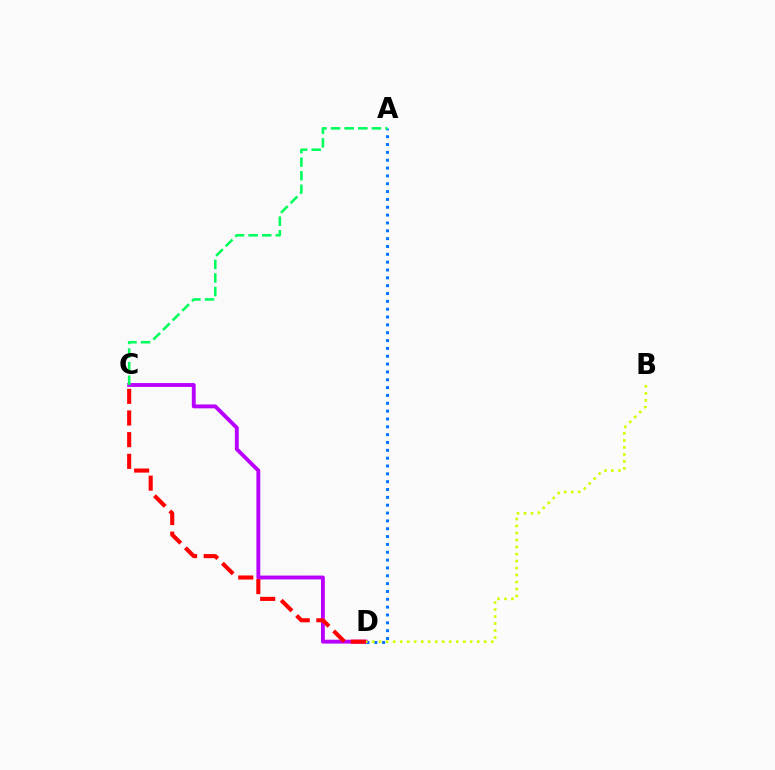{('C', 'D'): [{'color': '#b900ff', 'line_style': 'solid', 'thickness': 2.78}, {'color': '#ff0000', 'line_style': 'dashed', 'thickness': 2.94}], ('A', 'D'): [{'color': '#0074ff', 'line_style': 'dotted', 'thickness': 2.13}], ('A', 'C'): [{'color': '#00ff5c', 'line_style': 'dashed', 'thickness': 1.85}], ('B', 'D'): [{'color': '#d1ff00', 'line_style': 'dotted', 'thickness': 1.9}]}